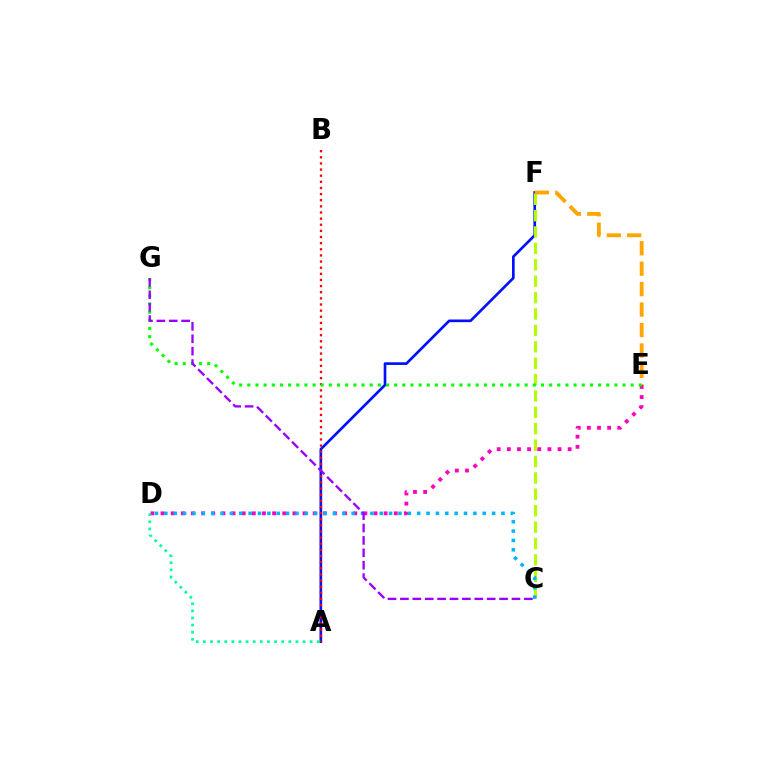{('D', 'E'): [{'color': '#ff00bd', 'line_style': 'dotted', 'thickness': 2.76}], ('A', 'F'): [{'color': '#0010ff', 'line_style': 'solid', 'thickness': 1.92}], ('A', 'D'): [{'color': '#00ff9d', 'line_style': 'dotted', 'thickness': 1.93}], ('A', 'B'): [{'color': '#ff0000', 'line_style': 'dotted', 'thickness': 1.67}], ('C', 'F'): [{'color': '#b3ff00', 'line_style': 'dashed', 'thickness': 2.23}], ('E', 'F'): [{'color': '#ffa500', 'line_style': 'dashed', 'thickness': 2.78}], ('E', 'G'): [{'color': '#08ff00', 'line_style': 'dotted', 'thickness': 2.22}], ('C', 'D'): [{'color': '#00b5ff', 'line_style': 'dotted', 'thickness': 2.54}], ('C', 'G'): [{'color': '#9b00ff', 'line_style': 'dashed', 'thickness': 1.68}]}